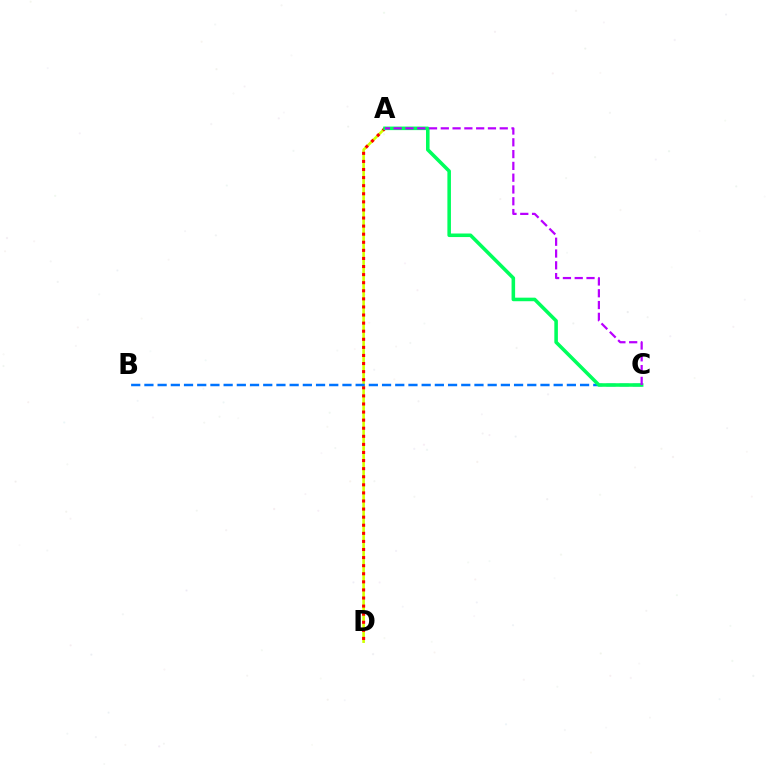{('A', 'D'): [{'color': '#d1ff00', 'line_style': 'solid', 'thickness': 1.89}, {'color': '#ff0000', 'line_style': 'dotted', 'thickness': 2.2}], ('B', 'C'): [{'color': '#0074ff', 'line_style': 'dashed', 'thickness': 1.79}], ('A', 'C'): [{'color': '#00ff5c', 'line_style': 'solid', 'thickness': 2.56}, {'color': '#b900ff', 'line_style': 'dashed', 'thickness': 1.6}]}